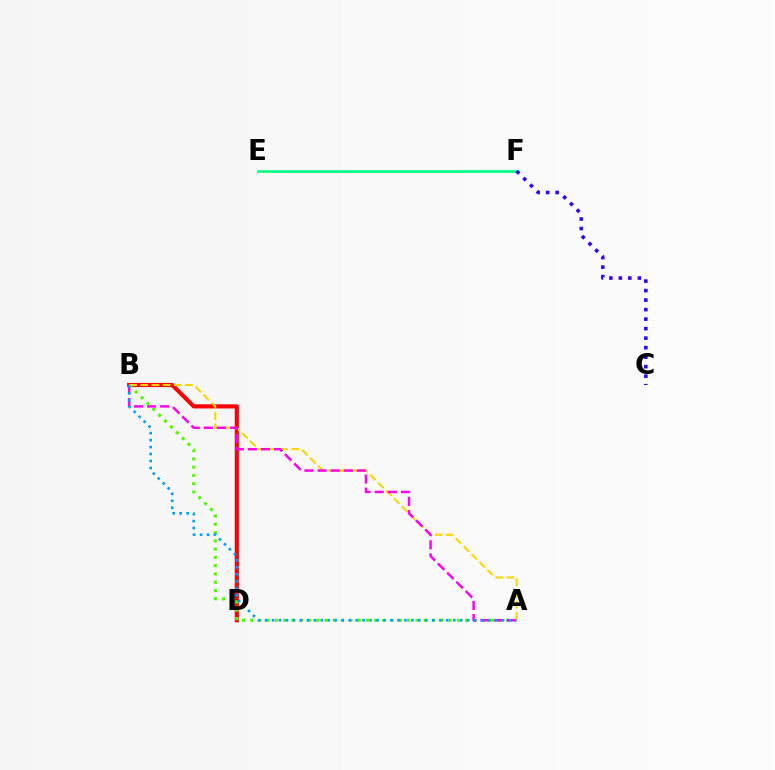{('E', 'F'): [{'color': '#00ff86', 'line_style': 'solid', 'thickness': 1.93}], ('B', 'D'): [{'color': '#ff0000', 'line_style': 'solid', 'thickness': 2.98}], ('C', 'F'): [{'color': '#3700ff', 'line_style': 'dotted', 'thickness': 2.58}], ('A', 'B'): [{'color': '#4fff00', 'line_style': 'dotted', 'thickness': 2.25}, {'color': '#ffd500', 'line_style': 'dashed', 'thickness': 1.52}, {'color': '#ff00ed', 'line_style': 'dashed', 'thickness': 1.78}, {'color': '#009eff', 'line_style': 'dotted', 'thickness': 1.89}]}